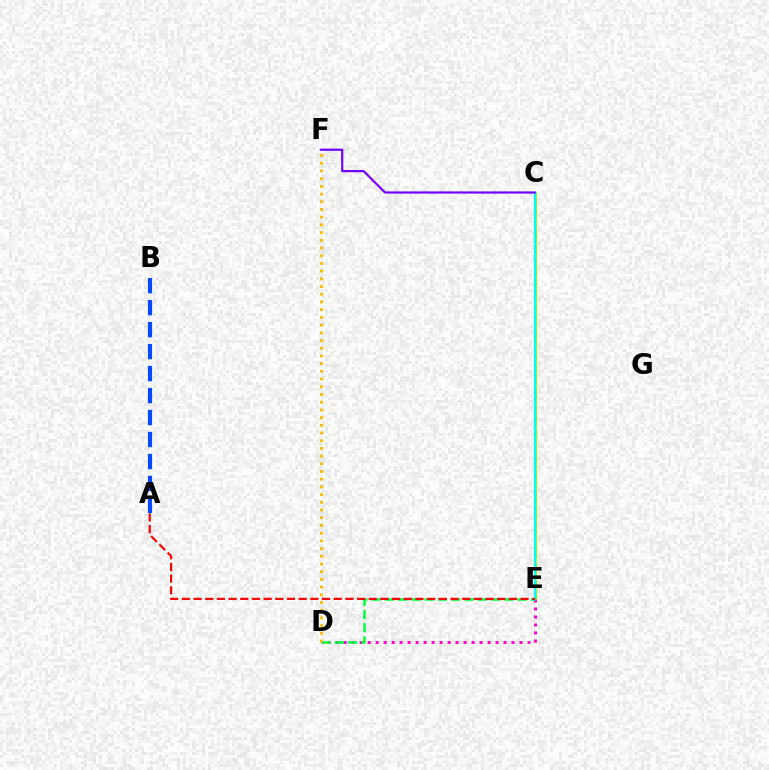{('C', 'E'): [{'color': '#84ff00', 'line_style': 'solid', 'thickness': 2.08}, {'color': '#00fff6', 'line_style': 'solid', 'thickness': 1.55}], ('D', 'E'): [{'color': '#ff00cf', 'line_style': 'dotted', 'thickness': 2.17}, {'color': '#00ff39', 'line_style': 'dashed', 'thickness': 1.8}], ('A', 'B'): [{'color': '#004bff', 'line_style': 'dashed', 'thickness': 2.99}], ('D', 'F'): [{'color': '#ffbd00', 'line_style': 'dotted', 'thickness': 2.09}], ('C', 'F'): [{'color': '#7200ff', 'line_style': 'solid', 'thickness': 1.57}], ('A', 'E'): [{'color': '#ff0000', 'line_style': 'dashed', 'thickness': 1.59}]}